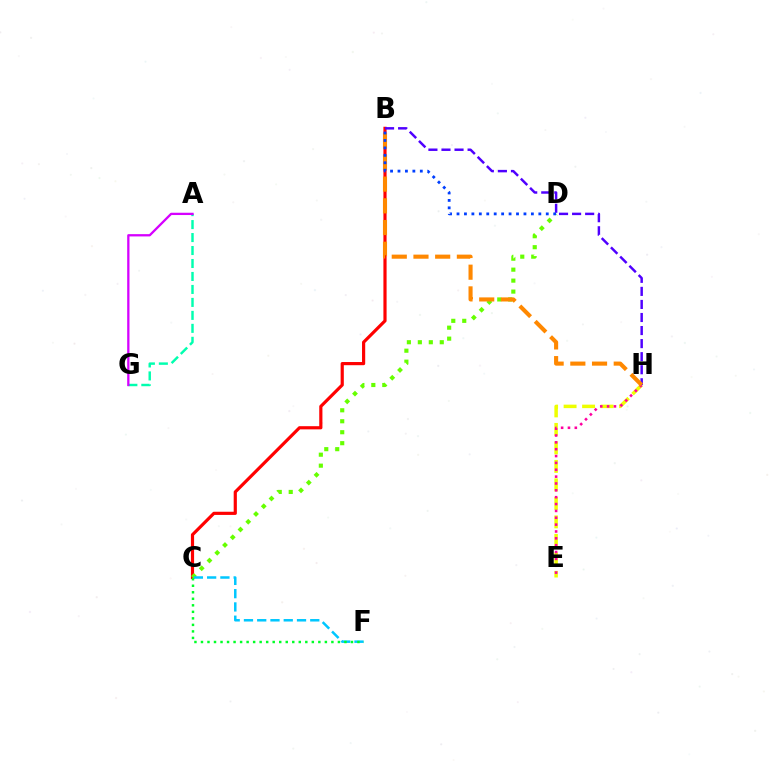{('B', 'C'): [{'color': '#ff0000', 'line_style': 'solid', 'thickness': 2.29}], ('E', 'H'): [{'color': '#eeff00', 'line_style': 'dashed', 'thickness': 2.51}, {'color': '#ff00a0', 'line_style': 'dotted', 'thickness': 1.86}], ('A', 'G'): [{'color': '#00ffaf', 'line_style': 'dashed', 'thickness': 1.76}, {'color': '#d600ff', 'line_style': 'solid', 'thickness': 1.65}], ('C', 'D'): [{'color': '#66ff00', 'line_style': 'dotted', 'thickness': 2.98}], ('C', 'F'): [{'color': '#00c7ff', 'line_style': 'dashed', 'thickness': 1.8}, {'color': '#00ff27', 'line_style': 'dotted', 'thickness': 1.77}], ('B', 'H'): [{'color': '#4f00ff', 'line_style': 'dashed', 'thickness': 1.77}, {'color': '#ff8800', 'line_style': 'dashed', 'thickness': 2.95}], ('B', 'D'): [{'color': '#003fff', 'line_style': 'dotted', 'thickness': 2.02}]}